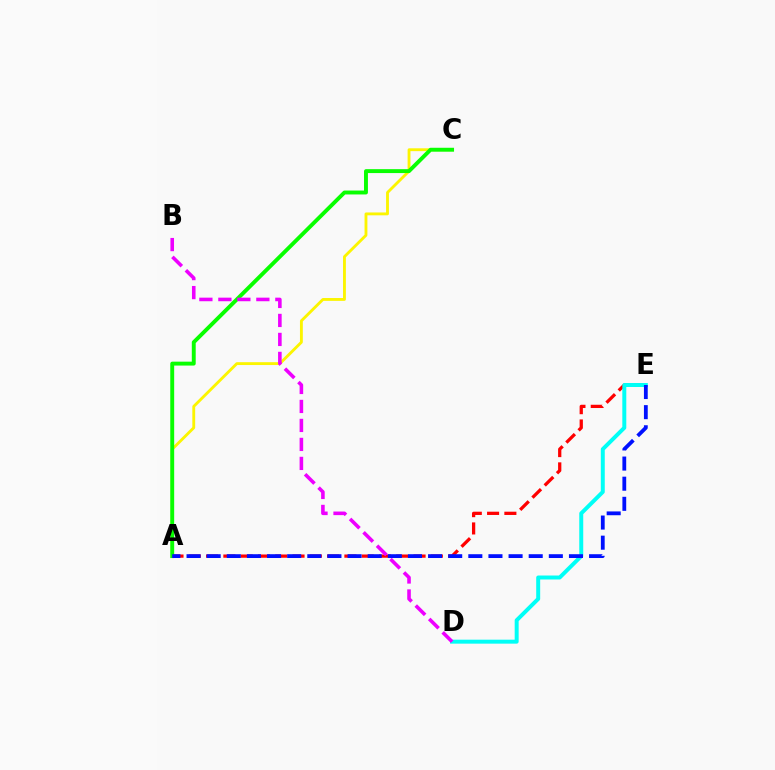{('A', 'E'): [{'color': '#ff0000', 'line_style': 'dashed', 'thickness': 2.35}, {'color': '#0010ff', 'line_style': 'dashed', 'thickness': 2.73}], ('A', 'C'): [{'color': '#fcf500', 'line_style': 'solid', 'thickness': 2.05}, {'color': '#08ff00', 'line_style': 'solid', 'thickness': 2.81}], ('D', 'E'): [{'color': '#00fff6', 'line_style': 'solid', 'thickness': 2.86}], ('B', 'D'): [{'color': '#ee00ff', 'line_style': 'dashed', 'thickness': 2.58}]}